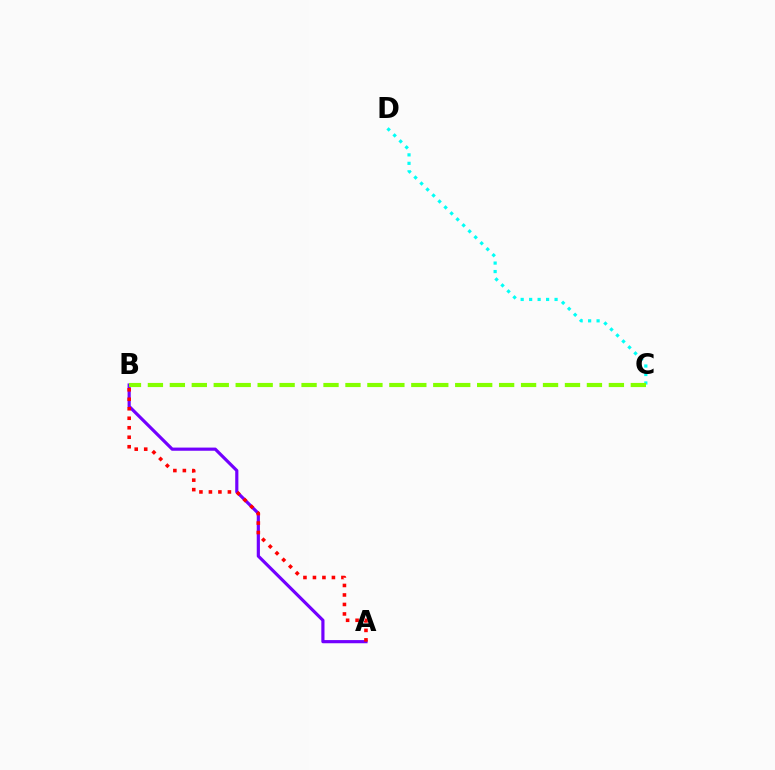{('A', 'B'): [{'color': '#7200ff', 'line_style': 'solid', 'thickness': 2.28}, {'color': '#ff0000', 'line_style': 'dotted', 'thickness': 2.58}], ('C', 'D'): [{'color': '#00fff6', 'line_style': 'dotted', 'thickness': 2.3}], ('B', 'C'): [{'color': '#84ff00', 'line_style': 'dashed', 'thickness': 2.98}]}